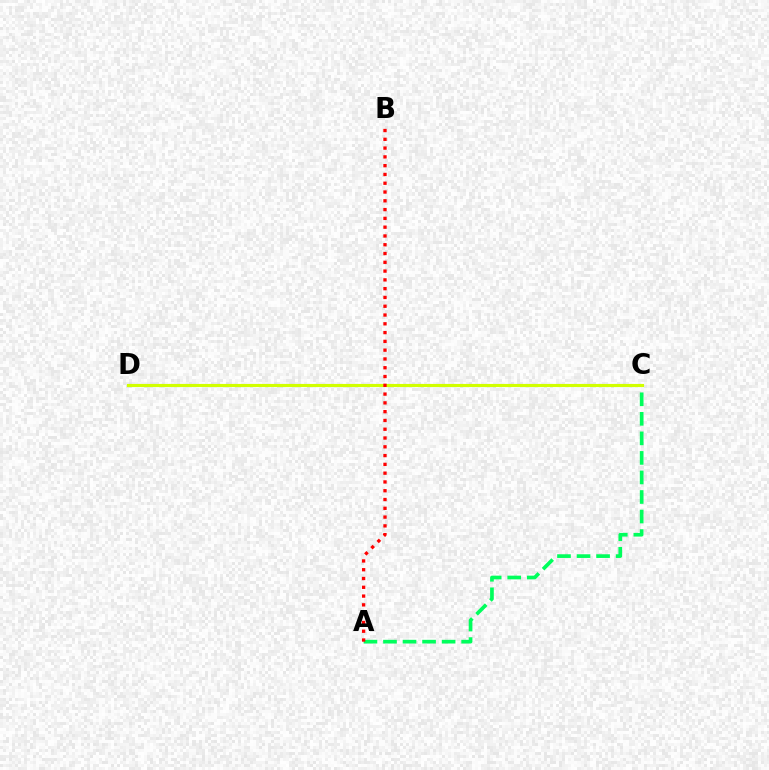{('C', 'D'): [{'color': '#b900ff', 'line_style': 'dotted', 'thickness': 2.09}, {'color': '#0074ff', 'line_style': 'dotted', 'thickness': 2.2}, {'color': '#d1ff00', 'line_style': 'solid', 'thickness': 2.25}], ('A', 'C'): [{'color': '#00ff5c', 'line_style': 'dashed', 'thickness': 2.65}], ('A', 'B'): [{'color': '#ff0000', 'line_style': 'dotted', 'thickness': 2.39}]}